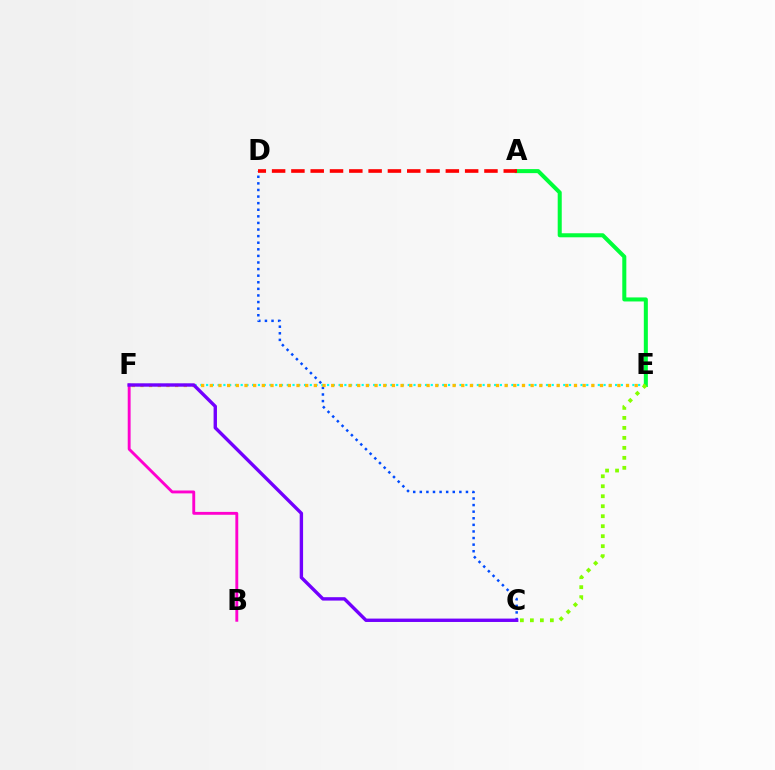{('C', 'D'): [{'color': '#004bff', 'line_style': 'dotted', 'thickness': 1.79}], ('E', 'F'): [{'color': '#00fff6', 'line_style': 'dotted', 'thickness': 1.57}, {'color': '#ffbd00', 'line_style': 'dotted', 'thickness': 2.36}], ('B', 'F'): [{'color': '#ff00cf', 'line_style': 'solid', 'thickness': 2.07}], ('A', 'E'): [{'color': '#00ff39', 'line_style': 'solid', 'thickness': 2.91}], ('A', 'D'): [{'color': '#ff0000', 'line_style': 'dashed', 'thickness': 2.62}], ('C', 'E'): [{'color': '#84ff00', 'line_style': 'dotted', 'thickness': 2.71}], ('C', 'F'): [{'color': '#7200ff', 'line_style': 'solid', 'thickness': 2.44}]}